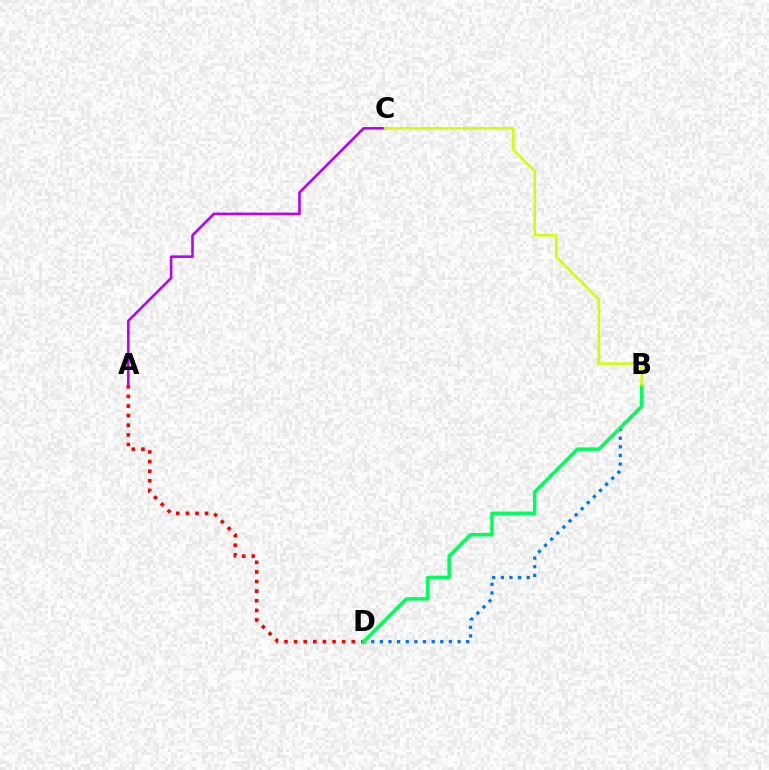{('A', 'D'): [{'color': '#ff0000', 'line_style': 'dotted', 'thickness': 2.61}], ('B', 'D'): [{'color': '#0074ff', 'line_style': 'dotted', 'thickness': 2.34}, {'color': '#00ff5c', 'line_style': 'solid', 'thickness': 2.54}], ('A', 'C'): [{'color': '#b900ff', 'line_style': 'solid', 'thickness': 1.86}], ('B', 'C'): [{'color': '#d1ff00', 'line_style': 'solid', 'thickness': 1.81}]}